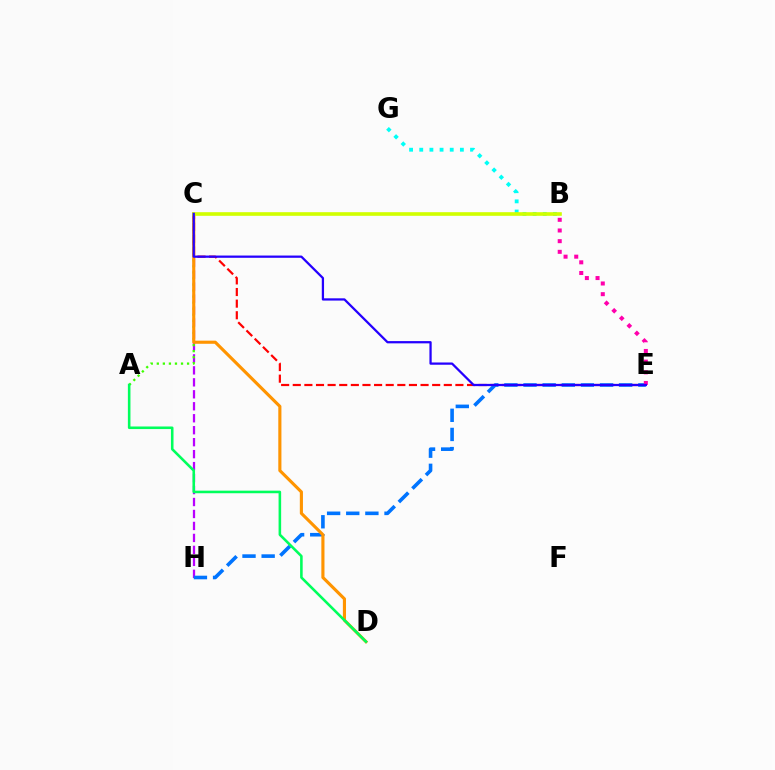{('C', 'H'): [{'color': '#b900ff', 'line_style': 'dashed', 'thickness': 1.63}], ('A', 'C'): [{'color': '#3dff00', 'line_style': 'dotted', 'thickness': 1.64}], ('B', 'G'): [{'color': '#00fff6', 'line_style': 'dotted', 'thickness': 2.76}], ('C', 'E'): [{'color': '#ff0000', 'line_style': 'dashed', 'thickness': 1.58}, {'color': '#2500ff', 'line_style': 'solid', 'thickness': 1.63}], ('E', 'H'): [{'color': '#0074ff', 'line_style': 'dashed', 'thickness': 2.6}], ('C', 'D'): [{'color': '#ff9400', 'line_style': 'solid', 'thickness': 2.25}], ('B', 'E'): [{'color': '#ff00ac', 'line_style': 'dotted', 'thickness': 2.9}], ('A', 'D'): [{'color': '#00ff5c', 'line_style': 'solid', 'thickness': 1.86}], ('B', 'C'): [{'color': '#d1ff00', 'line_style': 'solid', 'thickness': 2.61}]}